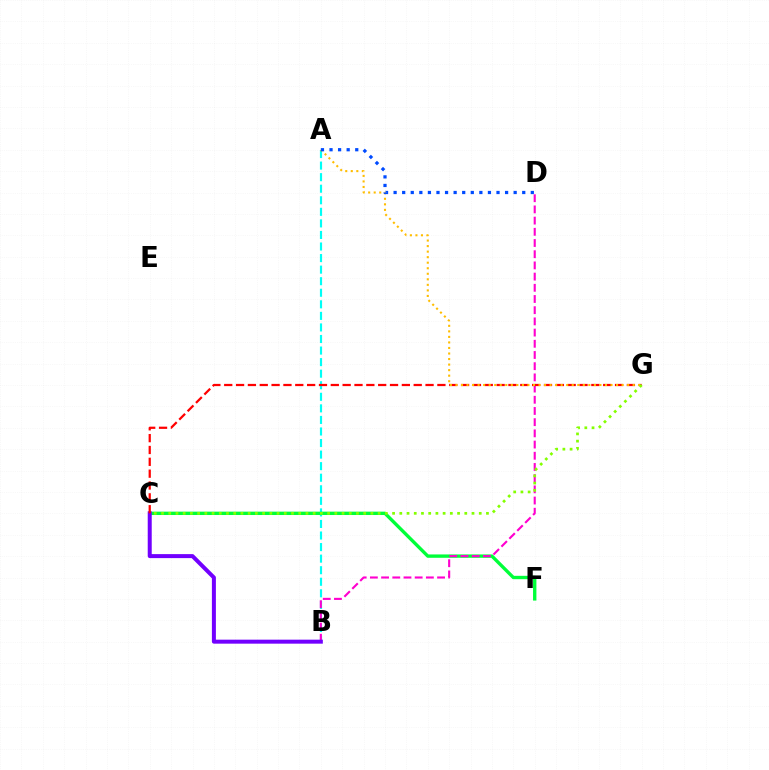{('A', 'B'): [{'color': '#00fff6', 'line_style': 'dashed', 'thickness': 1.57}], ('C', 'F'): [{'color': '#00ff39', 'line_style': 'solid', 'thickness': 2.42}], ('B', 'D'): [{'color': '#ff00cf', 'line_style': 'dashed', 'thickness': 1.52}], ('B', 'C'): [{'color': '#7200ff', 'line_style': 'solid', 'thickness': 2.88}], ('C', 'G'): [{'color': '#ff0000', 'line_style': 'dashed', 'thickness': 1.61}, {'color': '#84ff00', 'line_style': 'dotted', 'thickness': 1.96}], ('A', 'G'): [{'color': '#ffbd00', 'line_style': 'dotted', 'thickness': 1.5}], ('A', 'D'): [{'color': '#004bff', 'line_style': 'dotted', 'thickness': 2.33}]}